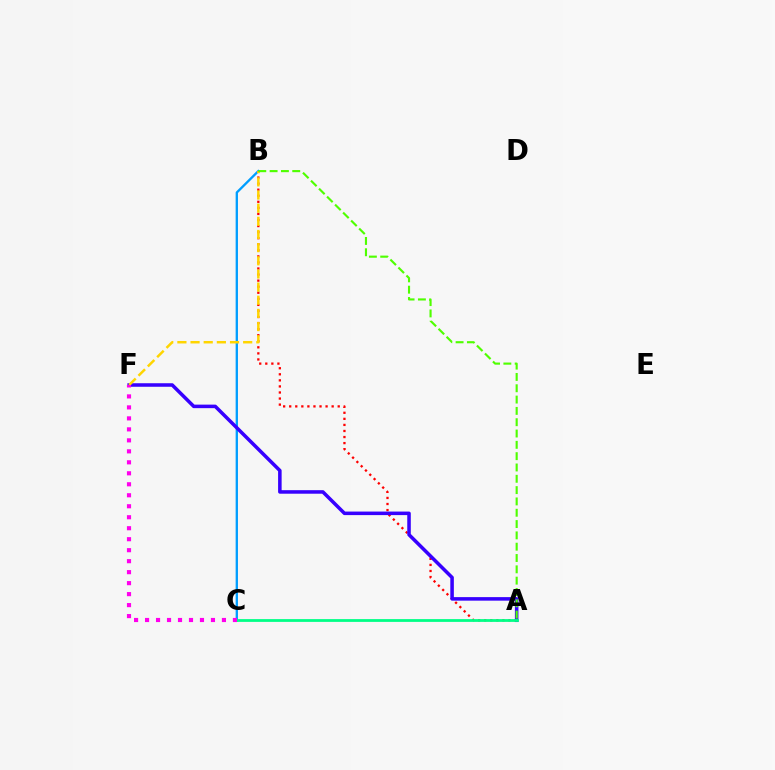{('B', 'C'): [{'color': '#009eff', 'line_style': 'solid', 'thickness': 1.68}], ('A', 'B'): [{'color': '#ff0000', 'line_style': 'dotted', 'thickness': 1.65}, {'color': '#4fff00', 'line_style': 'dashed', 'thickness': 1.54}], ('A', 'F'): [{'color': '#3700ff', 'line_style': 'solid', 'thickness': 2.54}], ('A', 'C'): [{'color': '#00ff86', 'line_style': 'solid', 'thickness': 2.0}], ('B', 'F'): [{'color': '#ffd500', 'line_style': 'dashed', 'thickness': 1.79}], ('C', 'F'): [{'color': '#ff00ed', 'line_style': 'dotted', 'thickness': 2.98}]}